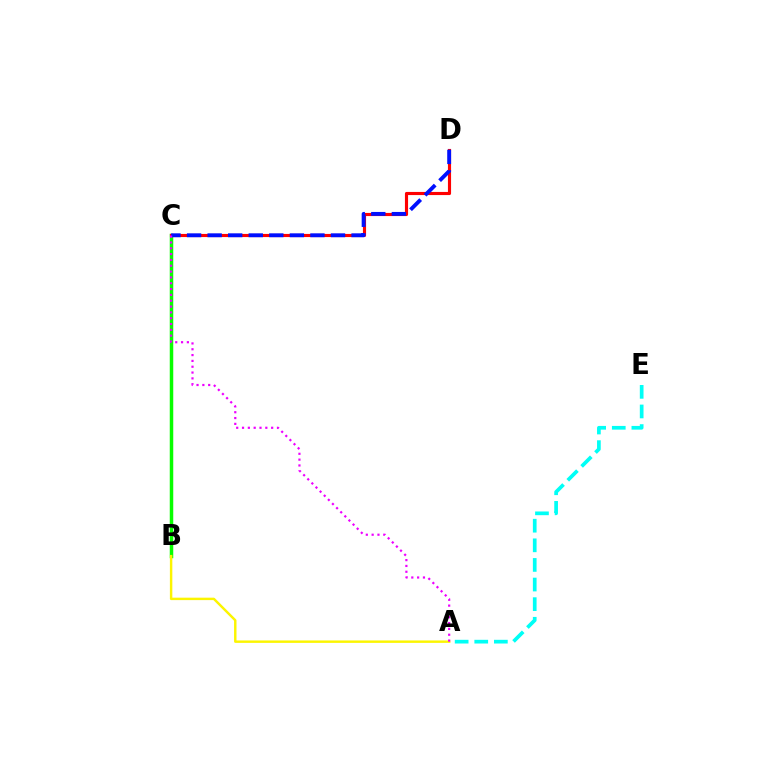{('B', 'C'): [{'color': '#08ff00', 'line_style': 'solid', 'thickness': 2.52}], ('A', 'B'): [{'color': '#fcf500', 'line_style': 'solid', 'thickness': 1.75}], ('A', 'E'): [{'color': '#00fff6', 'line_style': 'dashed', 'thickness': 2.66}], ('C', 'D'): [{'color': '#ff0000', 'line_style': 'solid', 'thickness': 2.25}, {'color': '#0010ff', 'line_style': 'dashed', 'thickness': 2.79}], ('A', 'C'): [{'color': '#ee00ff', 'line_style': 'dotted', 'thickness': 1.58}]}